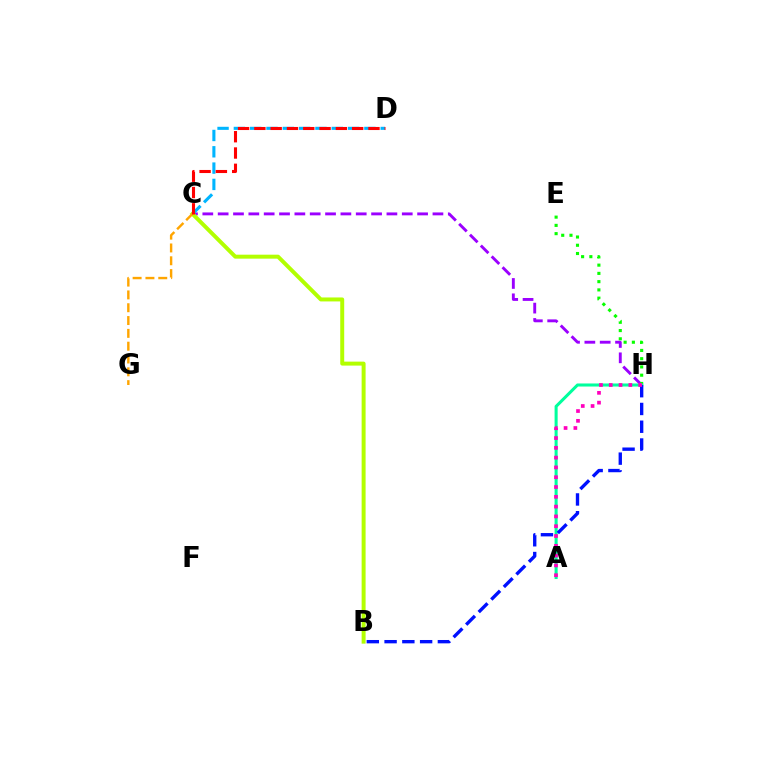{('C', 'H'): [{'color': '#9b00ff', 'line_style': 'dashed', 'thickness': 2.08}], ('C', 'D'): [{'color': '#00b5ff', 'line_style': 'dashed', 'thickness': 2.22}, {'color': '#ff0000', 'line_style': 'dashed', 'thickness': 2.21}], ('B', 'C'): [{'color': '#b3ff00', 'line_style': 'solid', 'thickness': 2.86}], ('E', 'H'): [{'color': '#08ff00', 'line_style': 'dotted', 'thickness': 2.24}], ('C', 'G'): [{'color': '#ffa500', 'line_style': 'dashed', 'thickness': 1.74}], ('A', 'H'): [{'color': '#00ff9d', 'line_style': 'solid', 'thickness': 2.2}, {'color': '#ff00bd', 'line_style': 'dotted', 'thickness': 2.66}], ('B', 'H'): [{'color': '#0010ff', 'line_style': 'dashed', 'thickness': 2.41}]}